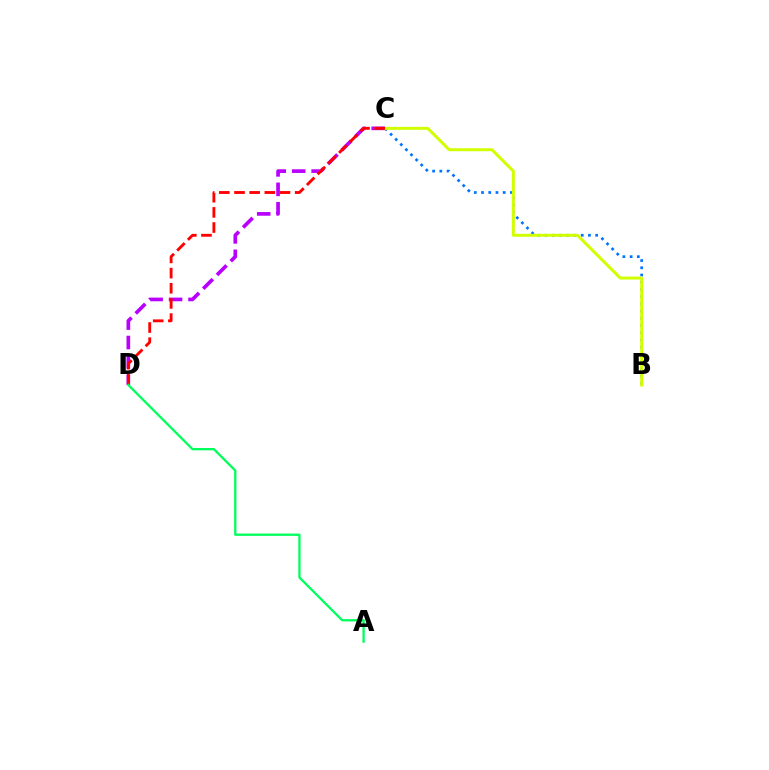{('B', 'C'): [{'color': '#0074ff', 'line_style': 'dotted', 'thickness': 1.96}, {'color': '#d1ff00', 'line_style': 'solid', 'thickness': 2.14}], ('C', 'D'): [{'color': '#b900ff', 'line_style': 'dashed', 'thickness': 2.64}, {'color': '#ff0000', 'line_style': 'dashed', 'thickness': 2.06}], ('A', 'D'): [{'color': '#00ff5c', 'line_style': 'solid', 'thickness': 1.65}]}